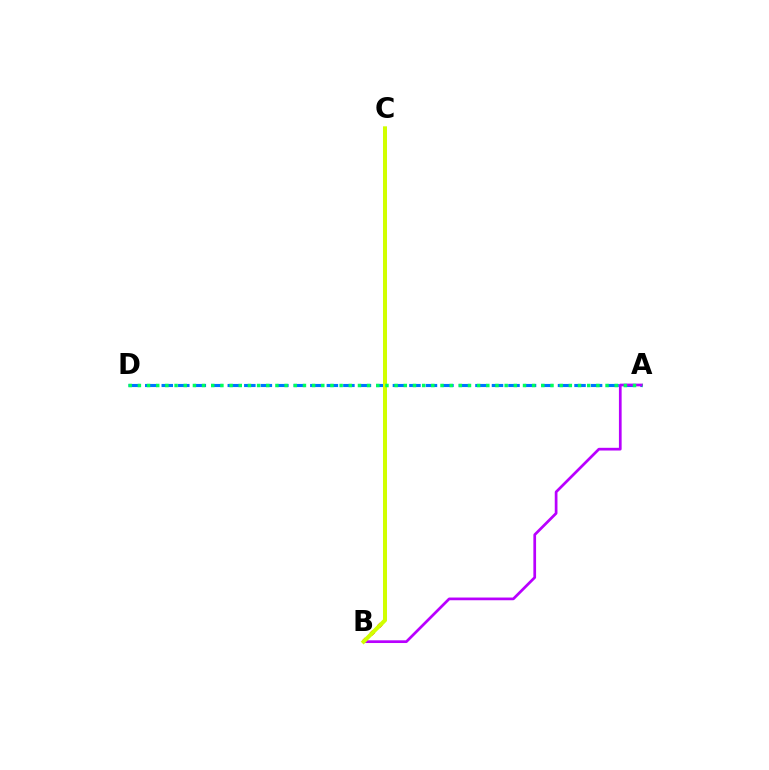{('A', 'D'): [{'color': '#0074ff', 'line_style': 'dashed', 'thickness': 2.24}, {'color': '#00ff5c', 'line_style': 'dotted', 'thickness': 2.49}], ('B', 'C'): [{'color': '#ff0000', 'line_style': 'dotted', 'thickness': 2.84}, {'color': '#d1ff00', 'line_style': 'solid', 'thickness': 2.89}], ('A', 'B'): [{'color': '#b900ff', 'line_style': 'solid', 'thickness': 1.95}]}